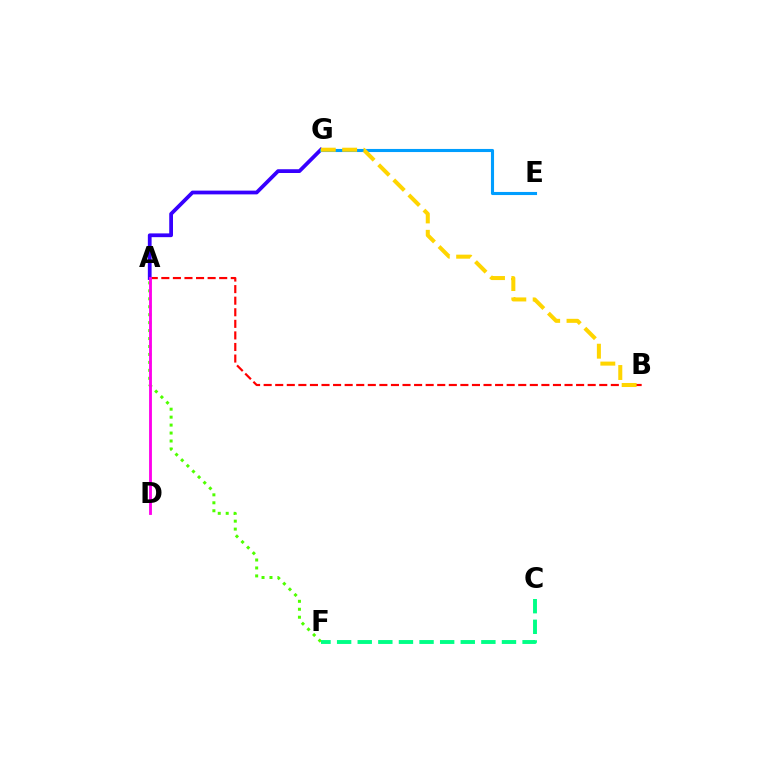{('A', 'F'): [{'color': '#4fff00', 'line_style': 'dotted', 'thickness': 2.16}], ('A', 'B'): [{'color': '#ff0000', 'line_style': 'dashed', 'thickness': 1.57}], ('A', 'G'): [{'color': '#3700ff', 'line_style': 'solid', 'thickness': 2.71}], ('E', 'G'): [{'color': '#009eff', 'line_style': 'solid', 'thickness': 2.23}], ('A', 'D'): [{'color': '#ff00ed', 'line_style': 'solid', 'thickness': 2.05}], ('C', 'F'): [{'color': '#00ff86', 'line_style': 'dashed', 'thickness': 2.8}], ('B', 'G'): [{'color': '#ffd500', 'line_style': 'dashed', 'thickness': 2.9}]}